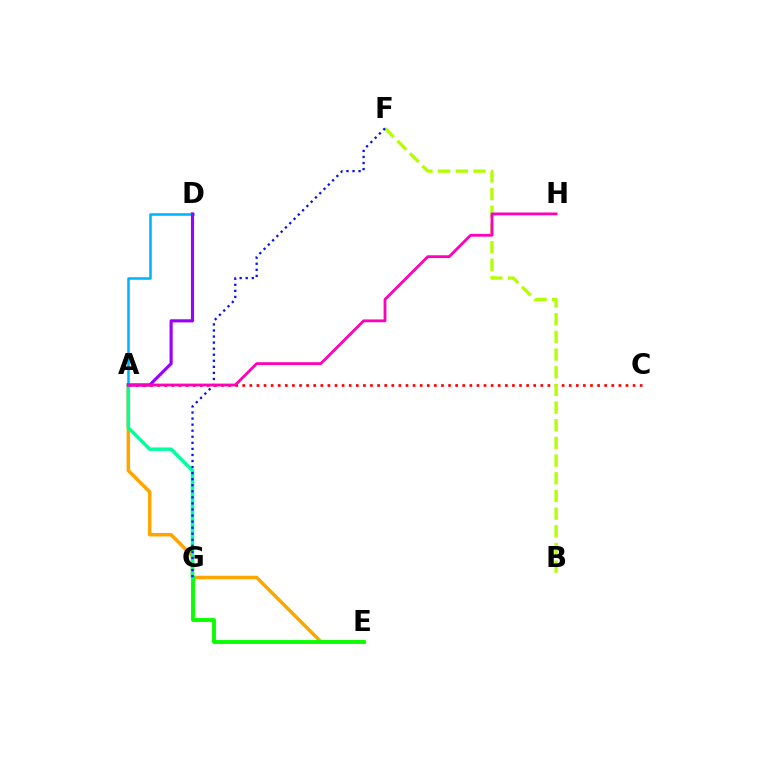{('A', 'E'): [{'color': '#ffa500', 'line_style': 'solid', 'thickness': 2.52}], ('E', 'G'): [{'color': '#08ff00', 'line_style': 'solid', 'thickness': 2.8}], ('A', 'C'): [{'color': '#ff0000', 'line_style': 'dotted', 'thickness': 1.93}], ('A', 'D'): [{'color': '#00b5ff', 'line_style': 'solid', 'thickness': 1.85}, {'color': '#9b00ff', 'line_style': 'solid', 'thickness': 2.26}], ('A', 'G'): [{'color': '#00ff9d', 'line_style': 'solid', 'thickness': 2.49}], ('B', 'F'): [{'color': '#b3ff00', 'line_style': 'dashed', 'thickness': 2.4}], ('F', 'G'): [{'color': '#0010ff', 'line_style': 'dotted', 'thickness': 1.65}], ('A', 'H'): [{'color': '#ff00bd', 'line_style': 'solid', 'thickness': 2.02}]}